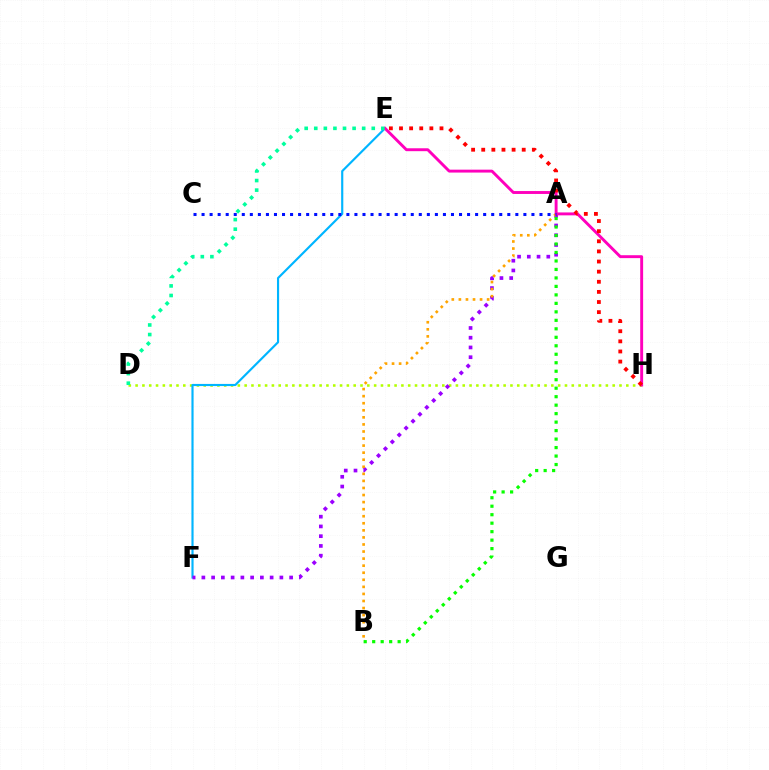{('D', 'H'): [{'color': '#b3ff00', 'line_style': 'dotted', 'thickness': 1.85}], ('E', 'F'): [{'color': '#00b5ff', 'line_style': 'solid', 'thickness': 1.55}], ('A', 'F'): [{'color': '#9b00ff', 'line_style': 'dotted', 'thickness': 2.65}], ('A', 'B'): [{'color': '#08ff00', 'line_style': 'dotted', 'thickness': 2.3}, {'color': '#ffa500', 'line_style': 'dotted', 'thickness': 1.92}], ('E', 'H'): [{'color': '#ff00bd', 'line_style': 'solid', 'thickness': 2.09}, {'color': '#ff0000', 'line_style': 'dotted', 'thickness': 2.75}], ('A', 'C'): [{'color': '#0010ff', 'line_style': 'dotted', 'thickness': 2.19}], ('D', 'E'): [{'color': '#00ff9d', 'line_style': 'dotted', 'thickness': 2.6}]}